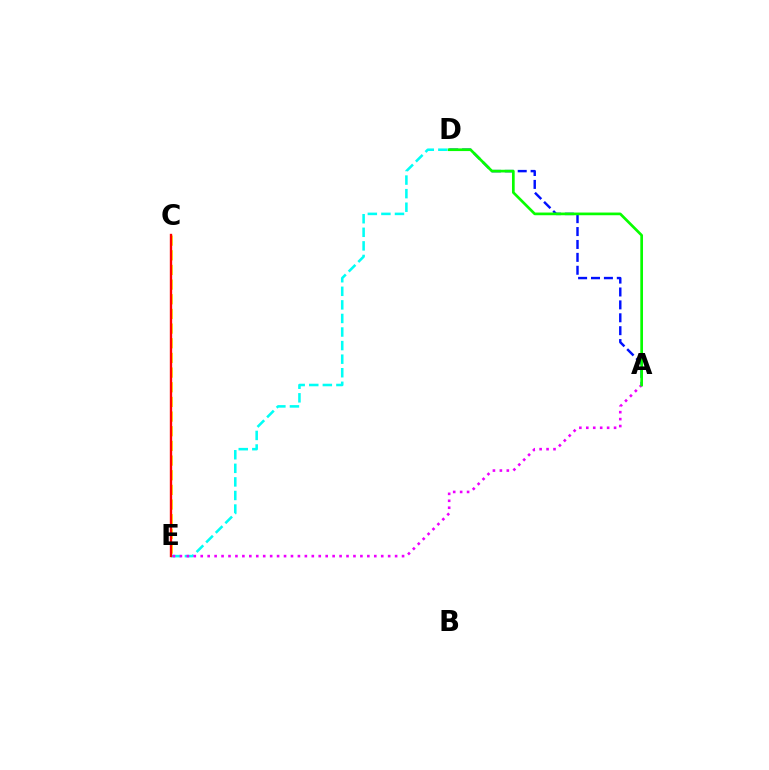{('D', 'E'): [{'color': '#00fff6', 'line_style': 'dashed', 'thickness': 1.84}], ('A', 'D'): [{'color': '#0010ff', 'line_style': 'dashed', 'thickness': 1.75}, {'color': '#08ff00', 'line_style': 'solid', 'thickness': 1.94}], ('A', 'E'): [{'color': '#ee00ff', 'line_style': 'dotted', 'thickness': 1.89}], ('C', 'E'): [{'color': '#fcf500', 'line_style': 'dashed', 'thickness': 1.99}, {'color': '#ff0000', 'line_style': 'solid', 'thickness': 1.7}]}